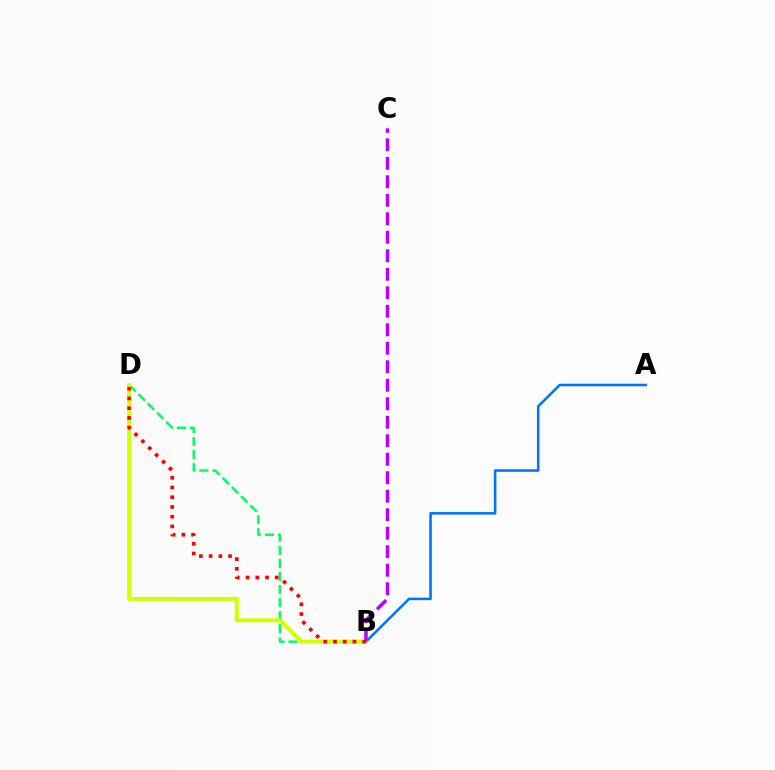{('B', 'D'): [{'color': '#00ff5c', 'line_style': 'dashed', 'thickness': 1.77}, {'color': '#d1ff00', 'line_style': 'solid', 'thickness': 2.87}, {'color': '#ff0000', 'line_style': 'dotted', 'thickness': 2.64}], ('A', 'B'): [{'color': '#0074ff', 'line_style': 'solid', 'thickness': 1.83}], ('B', 'C'): [{'color': '#b900ff', 'line_style': 'dashed', 'thickness': 2.51}]}